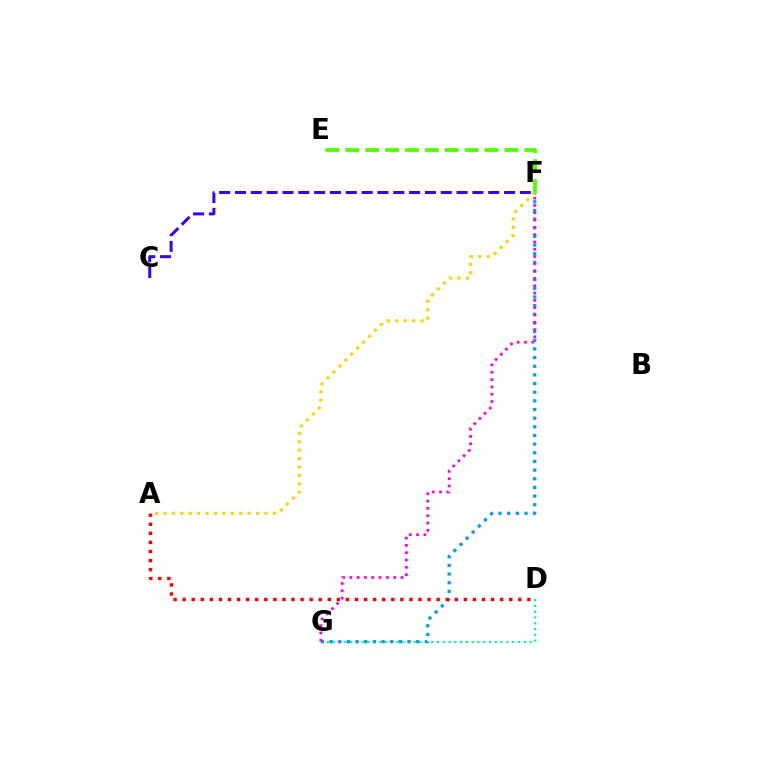{('D', 'G'): [{'color': '#00ff86', 'line_style': 'dotted', 'thickness': 1.57}], ('F', 'G'): [{'color': '#009eff', 'line_style': 'dotted', 'thickness': 2.35}, {'color': '#ff00ed', 'line_style': 'dotted', 'thickness': 1.98}], ('A', 'F'): [{'color': '#ffd500', 'line_style': 'dotted', 'thickness': 2.28}], ('A', 'D'): [{'color': '#ff0000', 'line_style': 'dotted', 'thickness': 2.46}], ('E', 'F'): [{'color': '#4fff00', 'line_style': 'dashed', 'thickness': 2.7}], ('C', 'F'): [{'color': '#3700ff', 'line_style': 'dashed', 'thickness': 2.15}]}